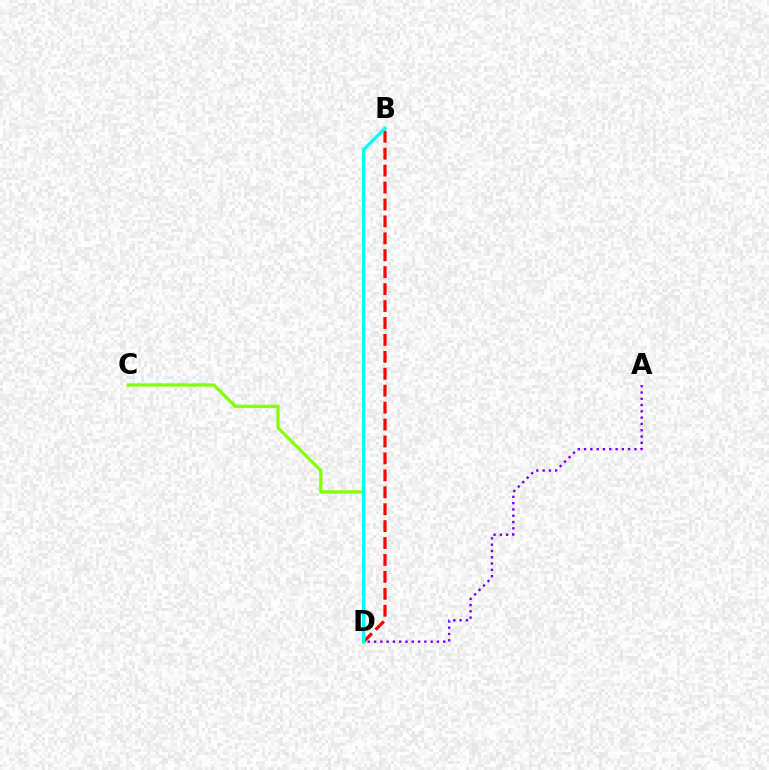{('B', 'D'): [{'color': '#ff0000', 'line_style': 'dashed', 'thickness': 2.3}, {'color': '#00fff6', 'line_style': 'solid', 'thickness': 2.38}], ('C', 'D'): [{'color': '#84ff00', 'line_style': 'solid', 'thickness': 2.35}], ('A', 'D'): [{'color': '#7200ff', 'line_style': 'dotted', 'thickness': 1.71}]}